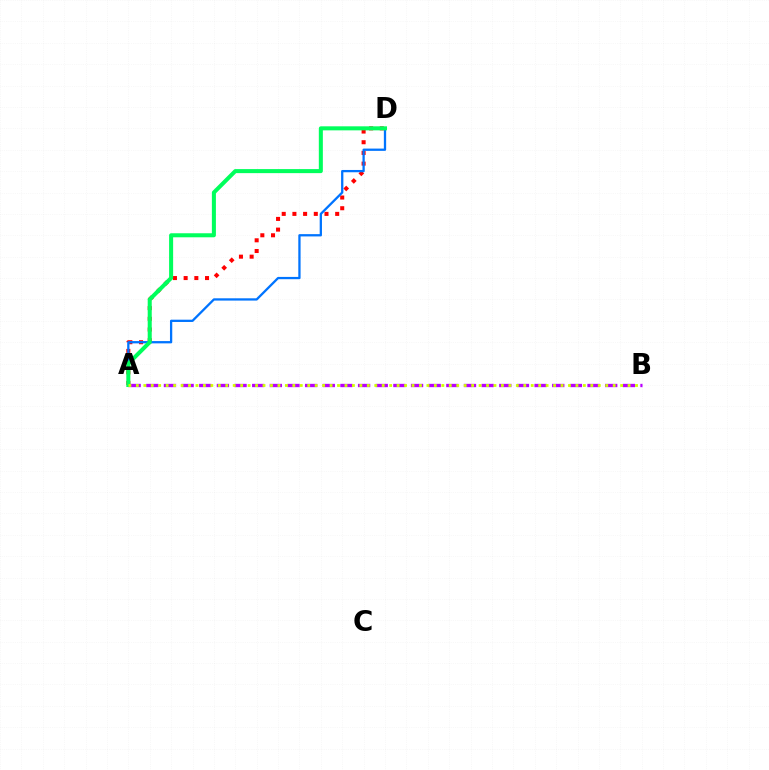{('A', 'D'): [{'color': '#ff0000', 'line_style': 'dotted', 'thickness': 2.91}, {'color': '#0074ff', 'line_style': 'solid', 'thickness': 1.65}, {'color': '#00ff5c', 'line_style': 'solid', 'thickness': 2.91}], ('A', 'B'): [{'color': '#b900ff', 'line_style': 'dashed', 'thickness': 2.4}, {'color': '#d1ff00', 'line_style': 'dotted', 'thickness': 2.02}]}